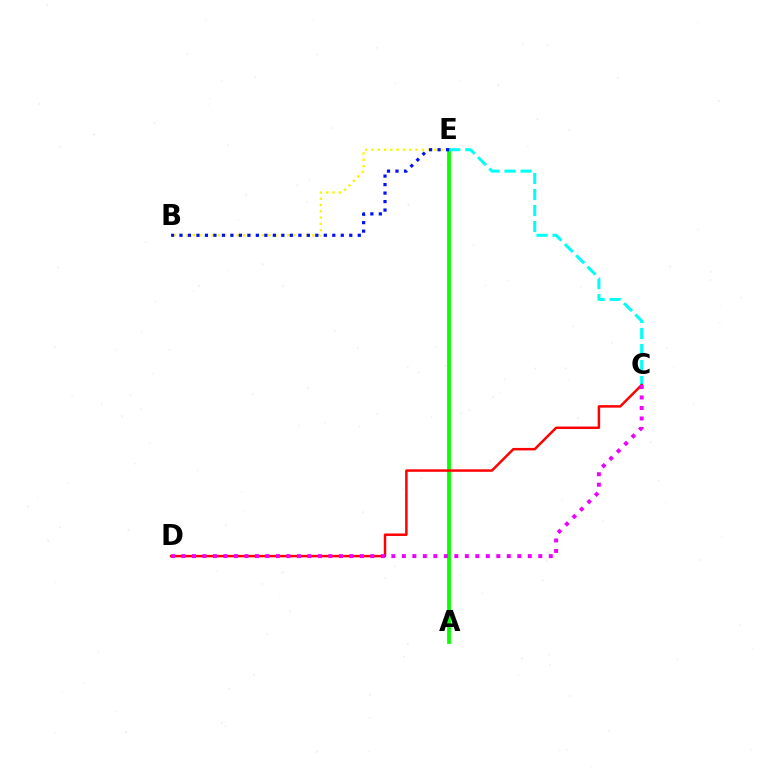{('B', 'E'): [{'color': '#fcf500', 'line_style': 'dotted', 'thickness': 1.71}, {'color': '#0010ff', 'line_style': 'dotted', 'thickness': 2.31}], ('A', 'E'): [{'color': '#08ff00', 'line_style': 'solid', 'thickness': 2.75}], ('C', 'E'): [{'color': '#00fff6', 'line_style': 'dashed', 'thickness': 2.18}], ('C', 'D'): [{'color': '#ff0000', 'line_style': 'solid', 'thickness': 1.79}, {'color': '#ee00ff', 'line_style': 'dotted', 'thickness': 2.85}]}